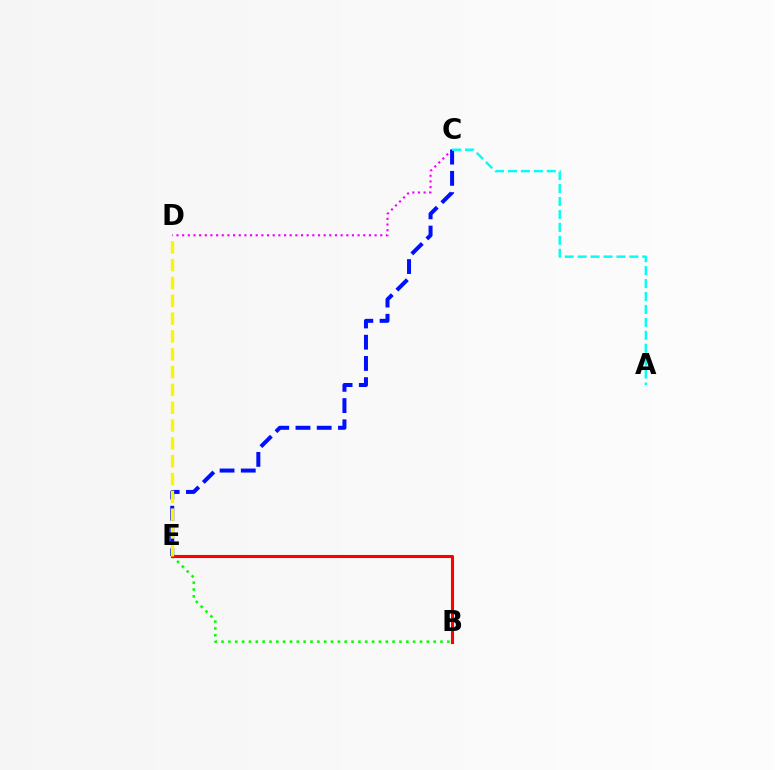{('B', 'E'): [{'color': '#08ff00', 'line_style': 'dotted', 'thickness': 1.86}, {'color': '#ff0000', 'line_style': 'solid', 'thickness': 2.23}], ('C', 'D'): [{'color': '#ee00ff', 'line_style': 'dotted', 'thickness': 1.54}], ('C', 'E'): [{'color': '#0010ff', 'line_style': 'dashed', 'thickness': 2.88}], ('D', 'E'): [{'color': '#fcf500', 'line_style': 'dashed', 'thickness': 2.42}], ('A', 'C'): [{'color': '#00fff6', 'line_style': 'dashed', 'thickness': 1.76}]}